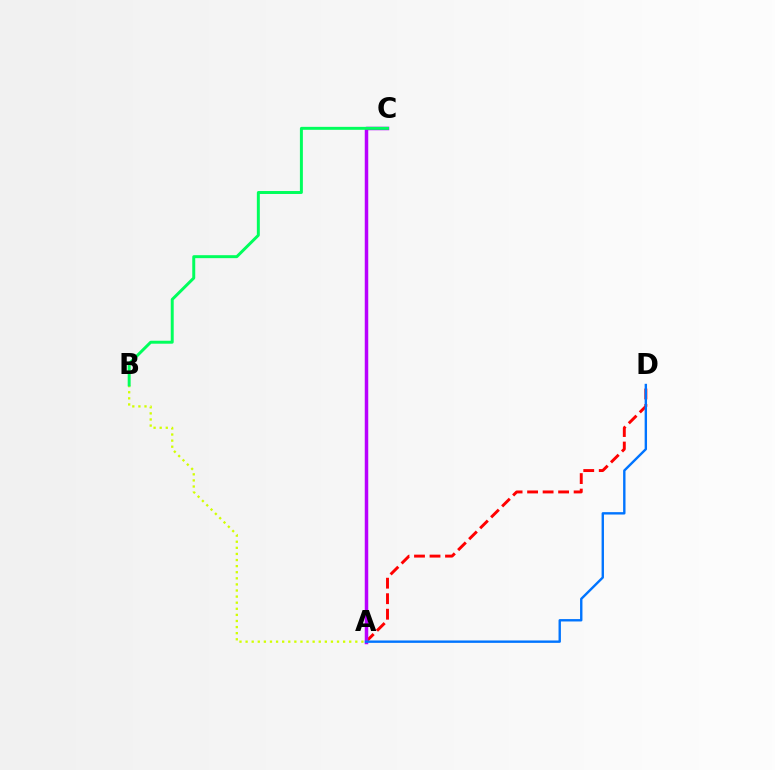{('A', 'B'): [{'color': '#d1ff00', 'line_style': 'dotted', 'thickness': 1.66}], ('A', 'D'): [{'color': '#ff0000', 'line_style': 'dashed', 'thickness': 2.11}, {'color': '#0074ff', 'line_style': 'solid', 'thickness': 1.72}], ('A', 'C'): [{'color': '#b900ff', 'line_style': 'solid', 'thickness': 2.51}], ('B', 'C'): [{'color': '#00ff5c', 'line_style': 'solid', 'thickness': 2.13}]}